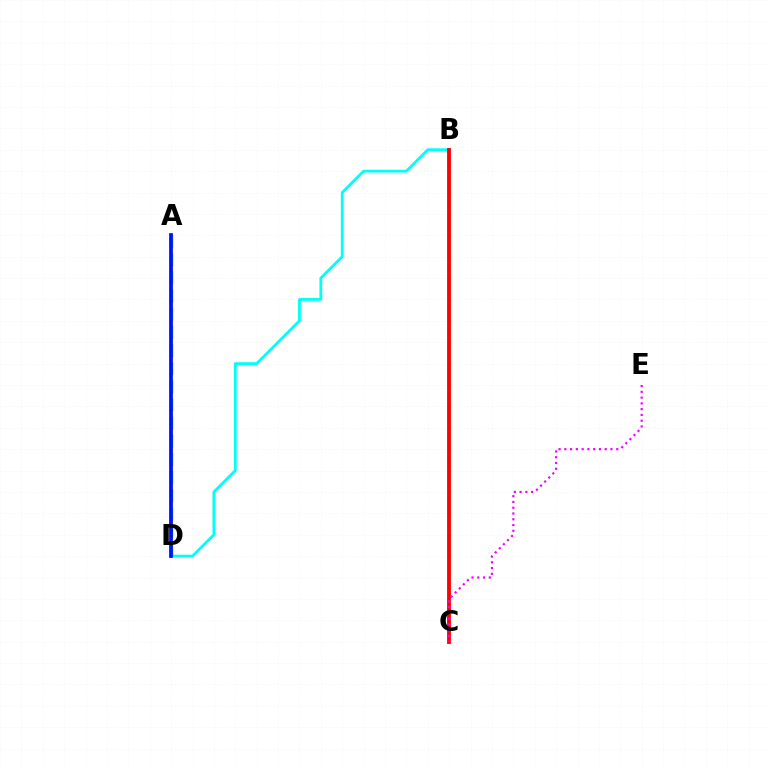{('A', 'D'): [{'color': '#fcf500', 'line_style': 'dashed', 'thickness': 2.2}, {'color': '#08ff00', 'line_style': 'dashed', 'thickness': 2.47}, {'color': '#0010ff', 'line_style': 'solid', 'thickness': 2.7}], ('B', 'D'): [{'color': '#00fff6', 'line_style': 'solid', 'thickness': 2.01}], ('B', 'C'): [{'color': '#ff0000', 'line_style': 'solid', 'thickness': 2.76}], ('C', 'E'): [{'color': '#ee00ff', 'line_style': 'dotted', 'thickness': 1.57}]}